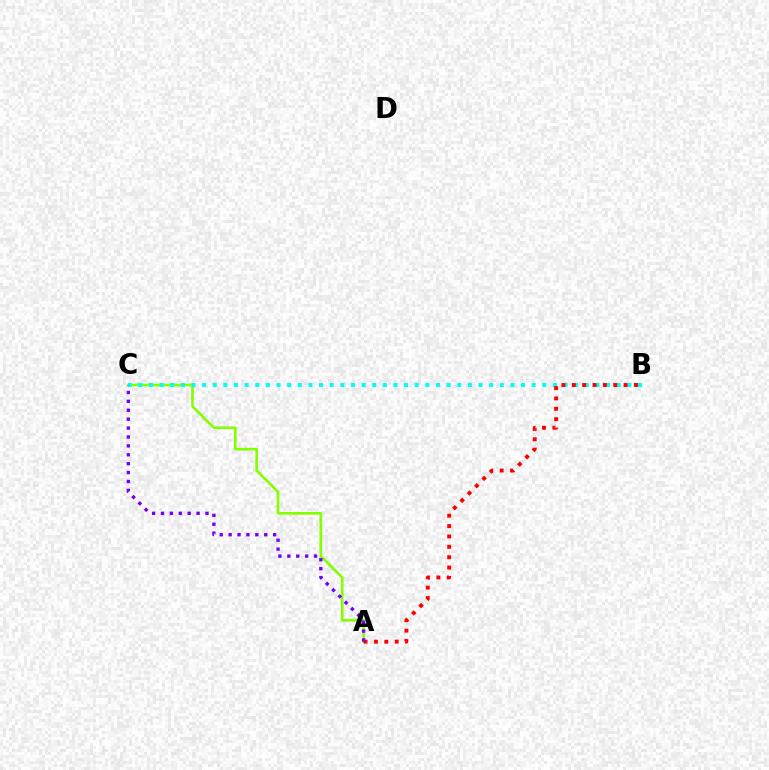{('A', 'C'): [{'color': '#84ff00', 'line_style': 'solid', 'thickness': 1.91}, {'color': '#7200ff', 'line_style': 'dotted', 'thickness': 2.42}], ('B', 'C'): [{'color': '#00fff6', 'line_style': 'dotted', 'thickness': 2.89}], ('A', 'B'): [{'color': '#ff0000', 'line_style': 'dotted', 'thickness': 2.82}]}